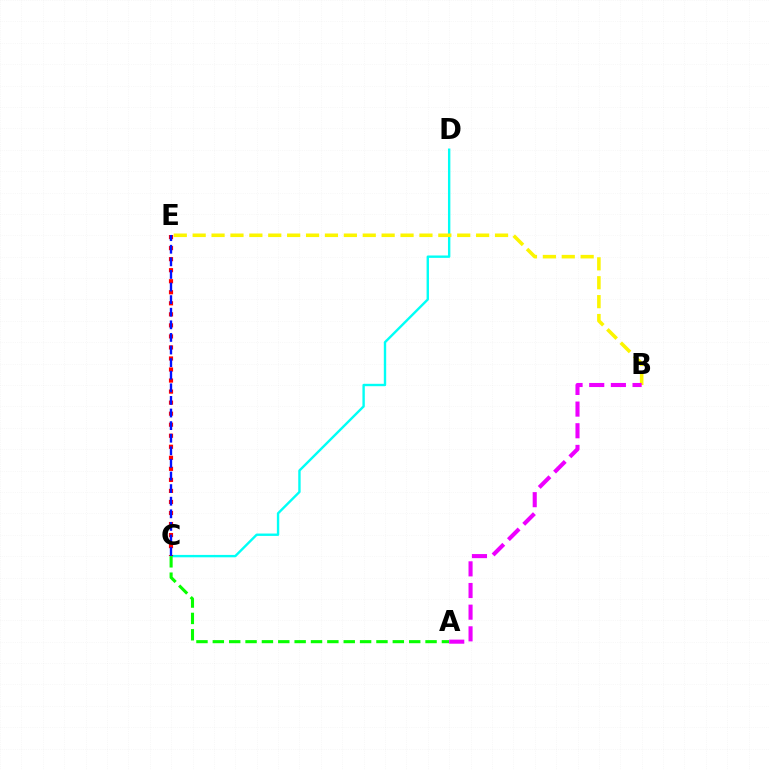{('C', 'D'): [{'color': '#00fff6', 'line_style': 'solid', 'thickness': 1.72}], ('B', 'E'): [{'color': '#fcf500', 'line_style': 'dashed', 'thickness': 2.57}], ('A', 'C'): [{'color': '#08ff00', 'line_style': 'dashed', 'thickness': 2.22}], ('A', 'B'): [{'color': '#ee00ff', 'line_style': 'dashed', 'thickness': 2.94}], ('C', 'E'): [{'color': '#ff0000', 'line_style': 'dotted', 'thickness': 3.0}, {'color': '#0010ff', 'line_style': 'dashed', 'thickness': 1.71}]}